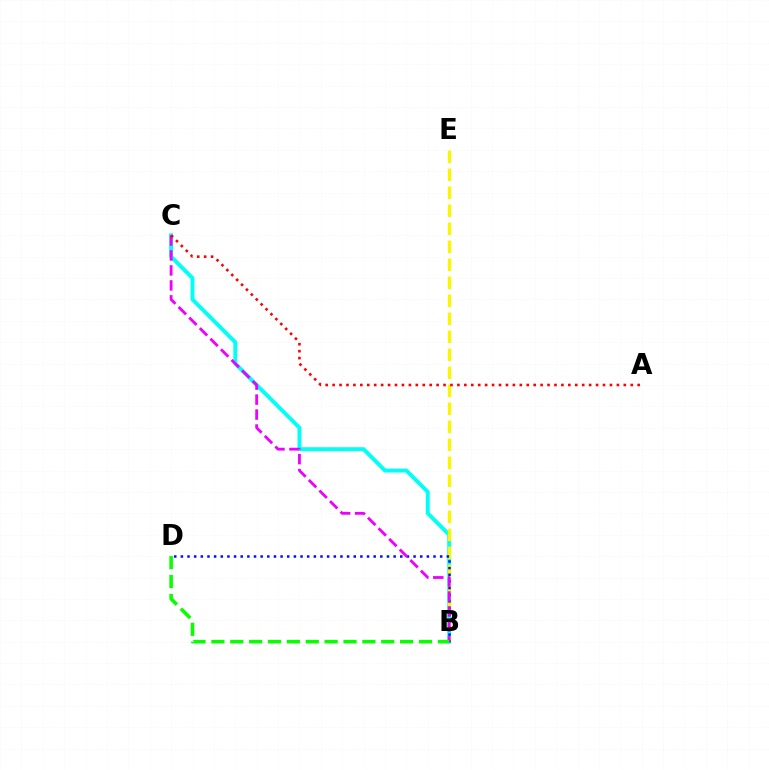{('B', 'C'): [{'color': '#00fff6', 'line_style': 'solid', 'thickness': 2.8}, {'color': '#ee00ff', 'line_style': 'dashed', 'thickness': 2.03}], ('B', 'E'): [{'color': '#fcf500', 'line_style': 'dashed', 'thickness': 2.45}], ('B', 'D'): [{'color': '#0010ff', 'line_style': 'dotted', 'thickness': 1.81}, {'color': '#08ff00', 'line_style': 'dashed', 'thickness': 2.56}], ('A', 'C'): [{'color': '#ff0000', 'line_style': 'dotted', 'thickness': 1.88}]}